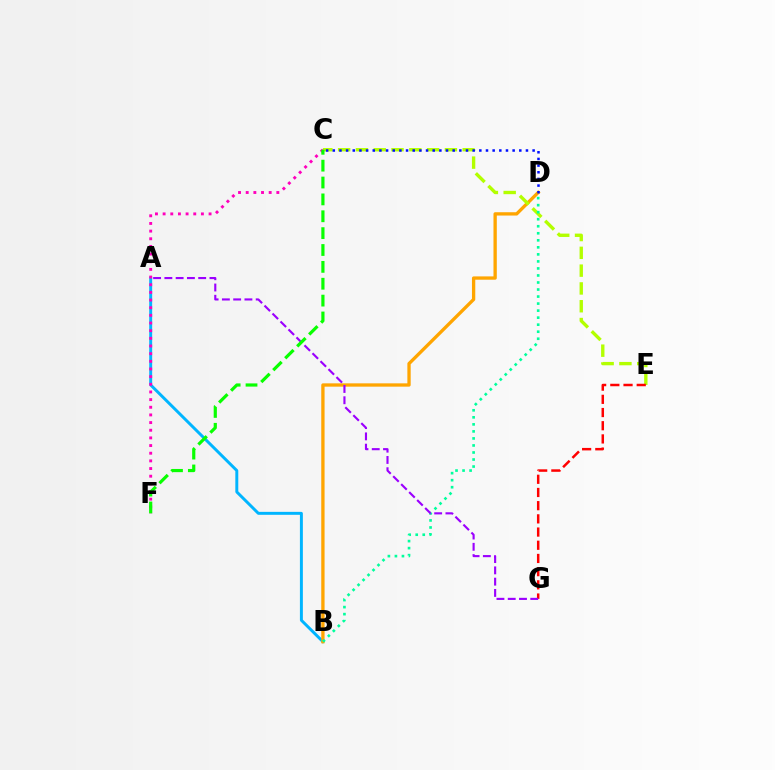{('A', 'B'): [{'color': '#00b5ff', 'line_style': 'solid', 'thickness': 2.12}], ('B', 'D'): [{'color': '#ffa500', 'line_style': 'solid', 'thickness': 2.39}, {'color': '#00ff9d', 'line_style': 'dotted', 'thickness': 1.91}], ('C', 'E'): [{'color': '#b3ff00', 'line_style': 'dashed', 'thickness': 2.42}], ('C', 'F'): [{'color': '#ff00bd', 'line_style': 'dotted', 'thickness': 2.08}, {'color': '#08ff00', 'line_style': 'dashed', 'thickness': 2.29}], ('E', 'G'): [{'color': '#ff0000', 'line_style': 'dashed', 'thickness': 1.79}], ('A', 'G'): [{'color': '#9b00ff', 'line_style': 'dashed', 'thickness': 1.53}], ('C', 'D'): [{'color': '#0010ff', 'line_style': 'dotted', 'thickness': 1.81}]}